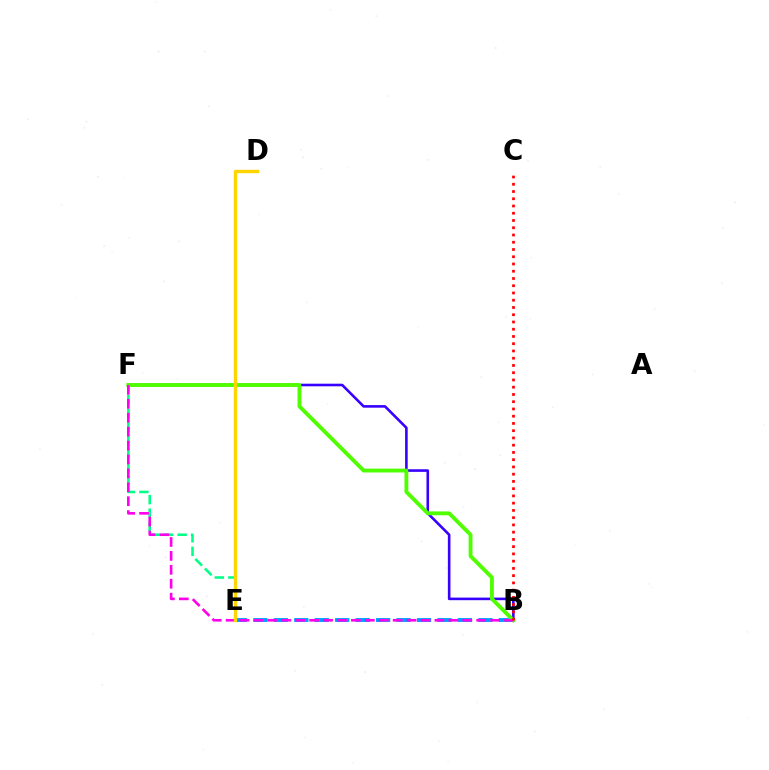{('B', 'F'): [{'color': '#3700ff', 'line_style': 'solid', 'thickness': 1.87}, {'color': '#4fff00', 'line_style': 'solid', 'thickness': 2.77}, {'color': '#ff00ed', 'line_style': 'dashed', 'thickness': 1.89}], ('E', 'F'): [{'color': '#00ff86', 'line_style': 'dashed', 'thickness': 1.83}], ('B', 'E'): [{'color': '#009eff', 'line_style': 'dashed', 'thickness': 2.78}], ('B', 'C'): [{'color': '#ff0000', 'line_style': 'dotted', 'thickness': 1.97}], ('D', 'E'): [{'color': '#ffd500', 'line_style': 'solid', 'thickness': 2.44}]}